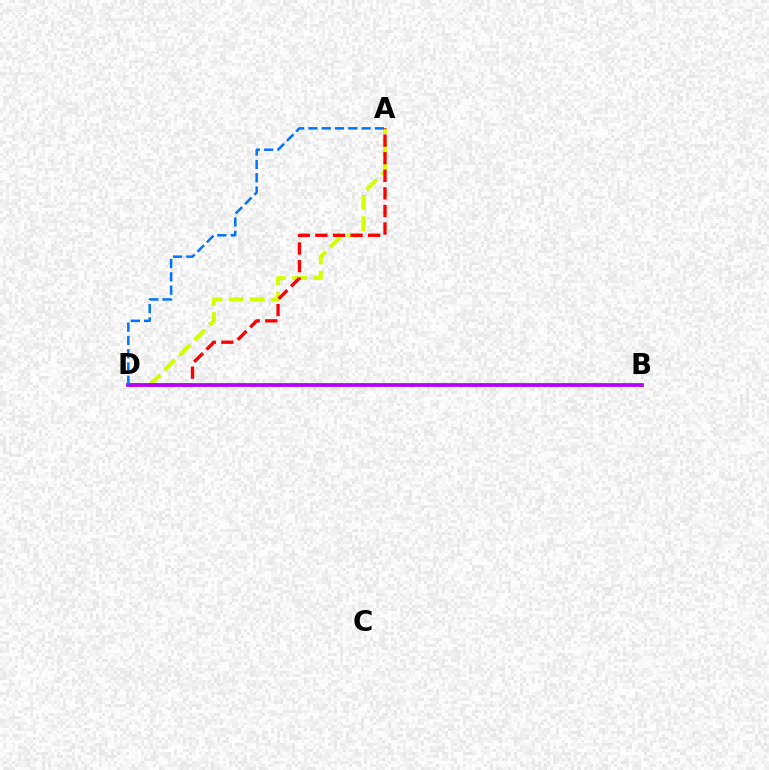{('A', 'D'): [{'color': '#d1ff00', 'line_style': 'dashed', 'thickness': 2.88}, {'color': '#ff0000', 'line_style': 'dashed', 'thickness': 2.39}, {'color': '#0074ff', 'line_style': 'dashed', 'thickness': 1.81}], ('B', 'D'): [{'color': '#00ff5c', 'line_style': 'dotted', 'thickness': 1.88}, {'color': '#b900ff', 'line_style': 'solid', 'thickness': 2.72}]}